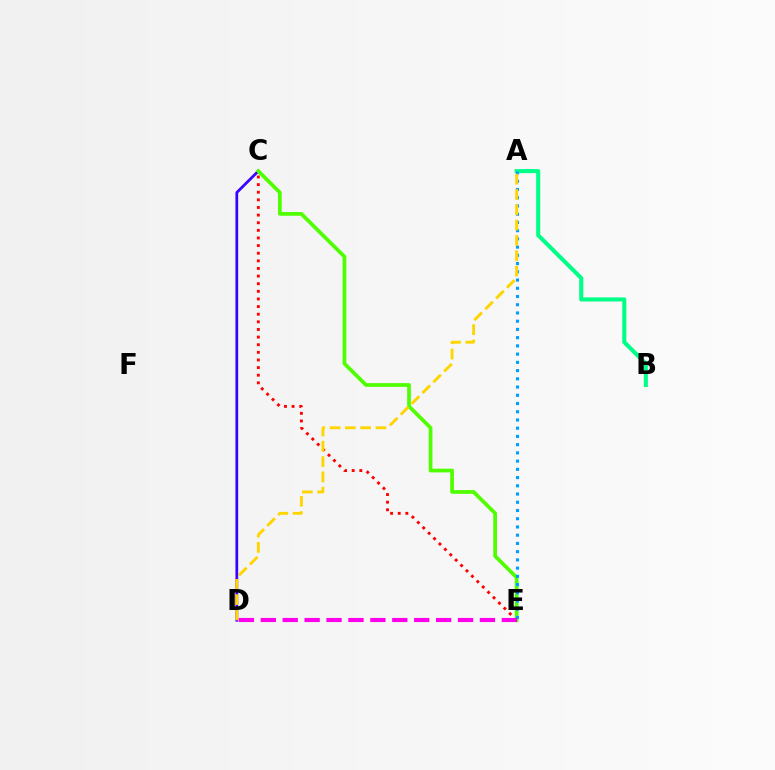{('A', 'B'): [{'color': '#00ff86', 'line_style': 'solid', 'thickness': 2.93}], ('C', 'D'): [{'color': '#3700ff', 'line_style': 'solid', 'thickness': 1.97}], ('C', 'E'): [{'color': '#ff0000', 'line_style': 'dotted', 'thickness': 2.07}, {'color': '#4fff00', 'line_style': 'solid', 'thickness': 2.68}], ('A', 'E'): [{'color': '#009eff', 'line_style': 'dotted', 'thickness': 2.24}], ('A', 'D'): [{'color': '#ffd500', 'line_style': 'dashed', 'thickness': 2.08}], ('D', 'E'): [{'color': '#ff00ed', 'line_style': 'dashed', 'thickness': 2.98}]}